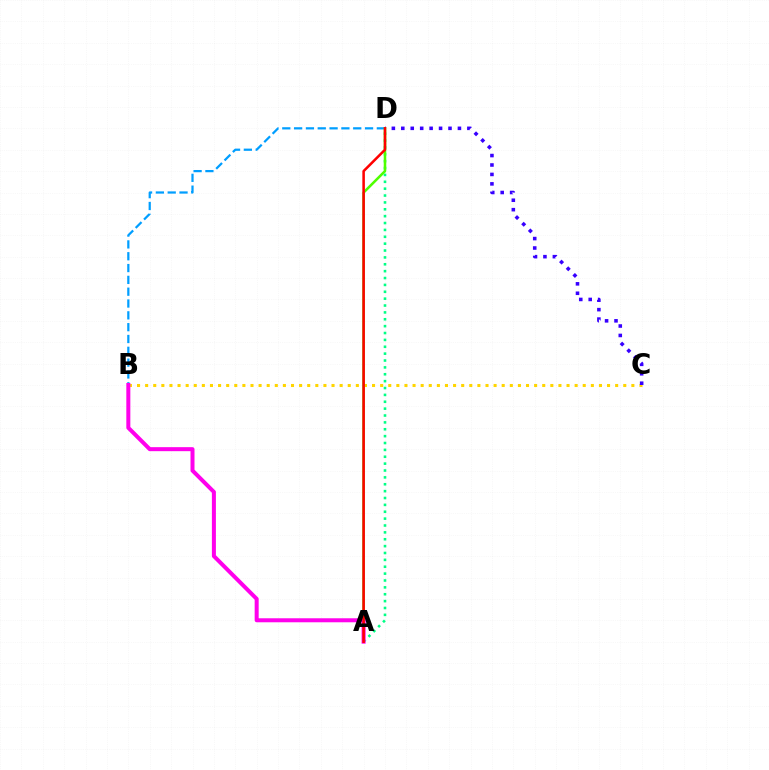{('B', 'D'): [{'color': '#009eff', 'line_style': 'dashed', 'thickness': 1.61}], ('B', 'C'): [{'color': '#ffd500', 'line_style': 'dotted', 'thickness': 2.2}], ('A', 'D'): [{'color': '#00ff86', 'line_style': 'dotted', 'thickness': 1.87}, {'color': '#4fff00', 'line_style': 'solid', 'thickness': 1.83}, {'color': '#ff0000', 'line_style': 'solid', 'thickness': 1.83}], ('A', 'B'): [{'color': '#ff00ed', 'line_style': 'solid', 'thickness': 2.89}], ('C', 'D'): [{'color': '#3700ff', 'line_style': 'dotted', 'thickness': 2.56}]}